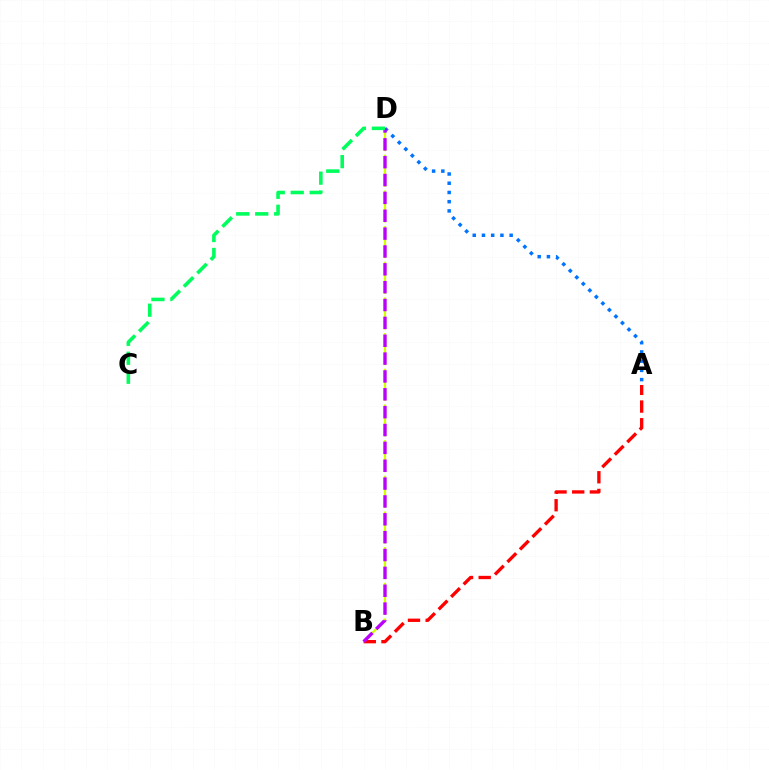{('A', 'D'): [{'color': '#0074ff', 'line_style': 'dotted', 'thickness': 2.51}], ('A', 'B'): [{'color': '#ff0000', 'line_style': 'dashed', 'thickness': 2.4}], ('B', 'D'): [{'color': '#d1ff00', 'line_style': 'dashed', 'thickness': 1.62}, {'color': '#b900ff', 'line_style': 'dashed', 'thickness': 2.43}], ('C', 'D'): [{'color': '#00ff5c', 'line_style': 'dashed', 'thickness': 2.58}]}